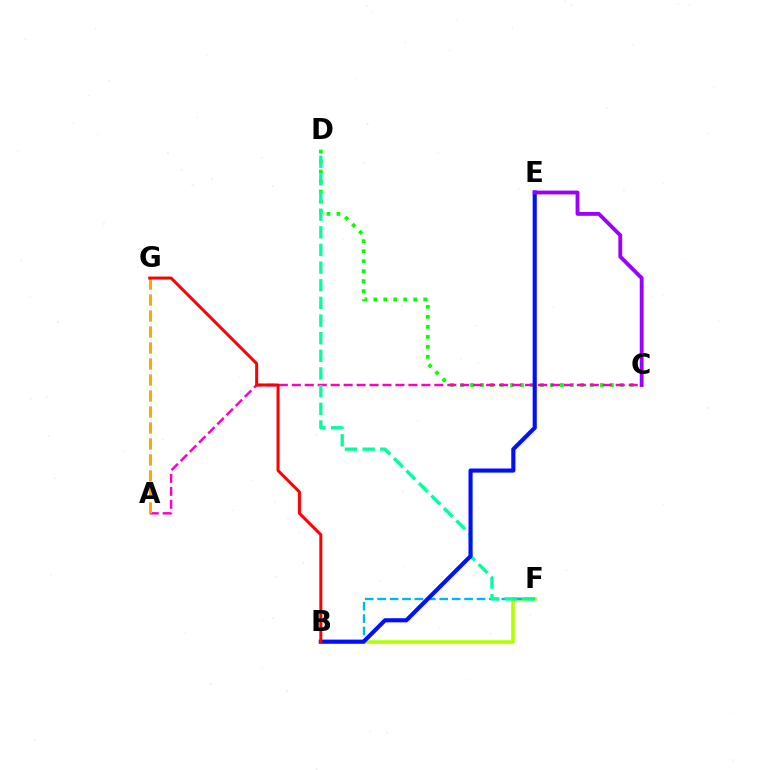{('C', 'D'): [{'color': '#08ff00', 'line_style': 'dotted', 'thickness': 2.71}], ('A', 'C'): [{'color': '#ff00bd', 'line_style': 'dashed', 'thickness': 1.76}], ('B', 'F'): [{'color': '#b3ff00', 'line_style': 'solid', 'thickness': 2.56}, {'color': '#00b5ff', 'line_style': 'dashed', 'thickness': 1.69}], ('D', 'F'): [{'color': '#00ff9d', 'line_style': 'dashed', 'thickness': 2.4}], ('A', 'G'): [{'color': '#ffa500', 'line_style': 'dashed', 'thickness': 2.17}], ('B', 'E'): [{'color': '#0010ff', 'line_style': 'solid', 'thickness': 2.97}], ('C', 'E'): [{'color': '#9b00ff', 'line_style': 'solid', 'thickness': 2.76}], ('B', 'G'): [{'color': '#ff0000', 'line_style': 'solid', 'thickness': 2.17}]}